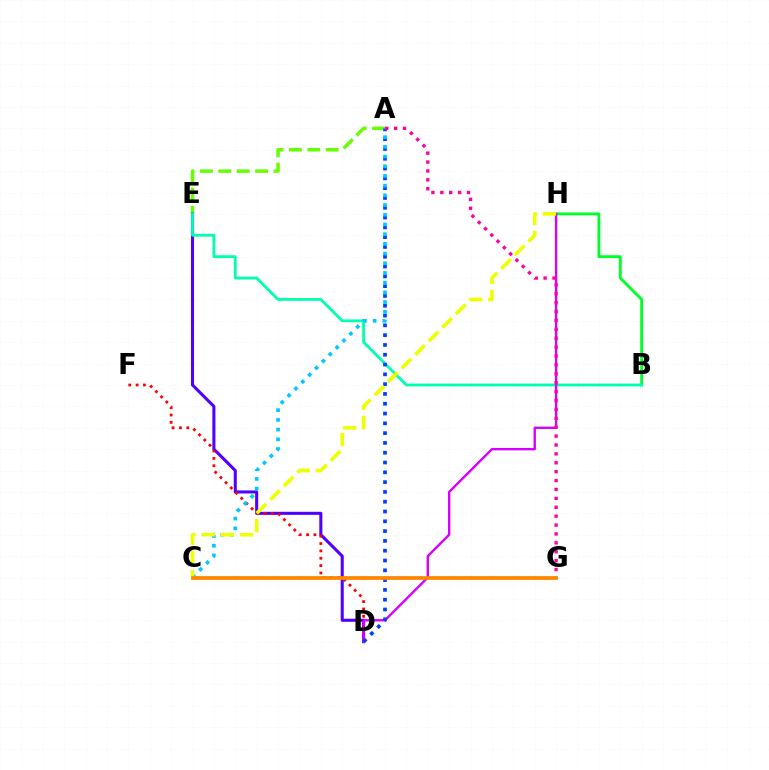{('B', 'H'): [{'color': '#00ff27', 'line_style': 'solid', 'thickness': 2.06}], ('A', 'E'): [{'color': '#66ff00', 'line_style': 'dashed', 'thickness': 2.5}], ('D', 'E'): [{'color': '#4f00ff', 'line_style': 'solid', 'thickness': 2.2}], ('D', 'F'): [{'color': '#ff0000', 'line_style': 'dotted', 'thickness': 2.0}], ('B', 'E'): [{'color': '#00ffaf', 'line_style': 'solid', 'thickness': 2.03}], ('D', 'H'): [{'color': '#d600ff', 'line_style': 'solid', 'thickness': 1.72}], ('A', 'D'): [{'color': '#003fff', 'line_style': 'dotted', 'thickness': 2.66}], ('A', 'C'): [{'color': '#00c7ff', 'line_style': 'dotted', 'thickness': 2.64}], ('A', 'G'): [{'color': '#ff00a0', 'line_style': 'dotted', 'thickness': 2.42}], ('C', 'H'): [{'color': '#eeff00', 'line_style': 'dashed', 'thickness': 2.6}], ('C', 'G'): [{'color': '#ff8800', 'line_style': 'solid', 'thickness': 2.73}]}